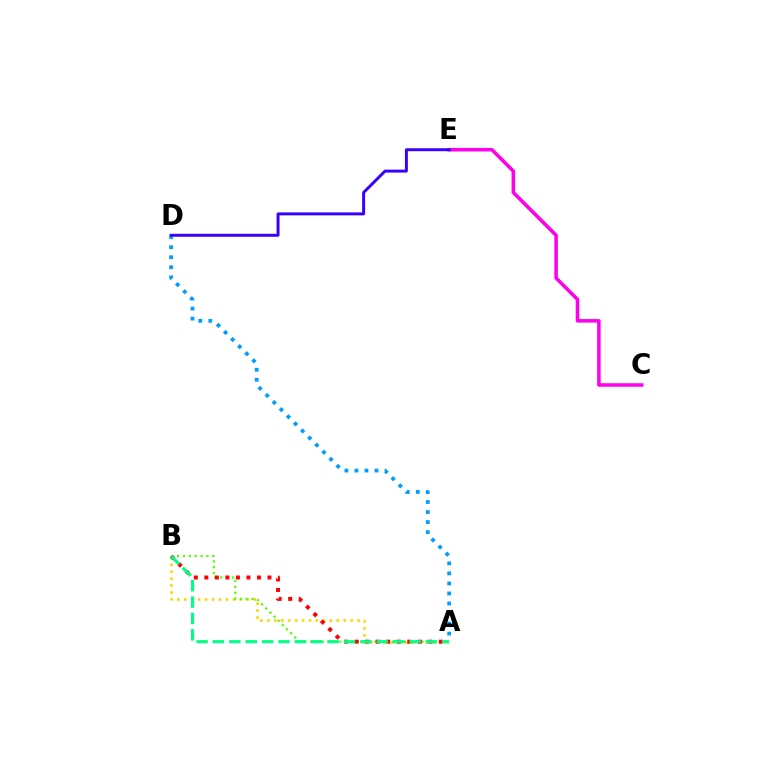{('A', 'B'): [{'color': '#ffd500', 'line_style': 'dotted', 'thickness': 1.89}, {'color': '#4fff00', 'line_style': 'dotted', 'thickness': 1.59}, {'color': '#ff0000', 'line_style': 'dotted', 'thickness': 2.86}, {'color': '#00ff86', 'line_style': 'dashed', 'thickness': 2.23}], ('C', 'E'): [{'color': '#ff00ed', 'line_style': 'solid', 'thickness': 2.54}], ('A', 'D'): [{'color': '#009eff', 'line_style': 'dotted', 'thickness': 2.73}], ('D', 'E'): [{'color': '#3700ff', 'line_style': 'solid', 'thickness': 2.13}]}